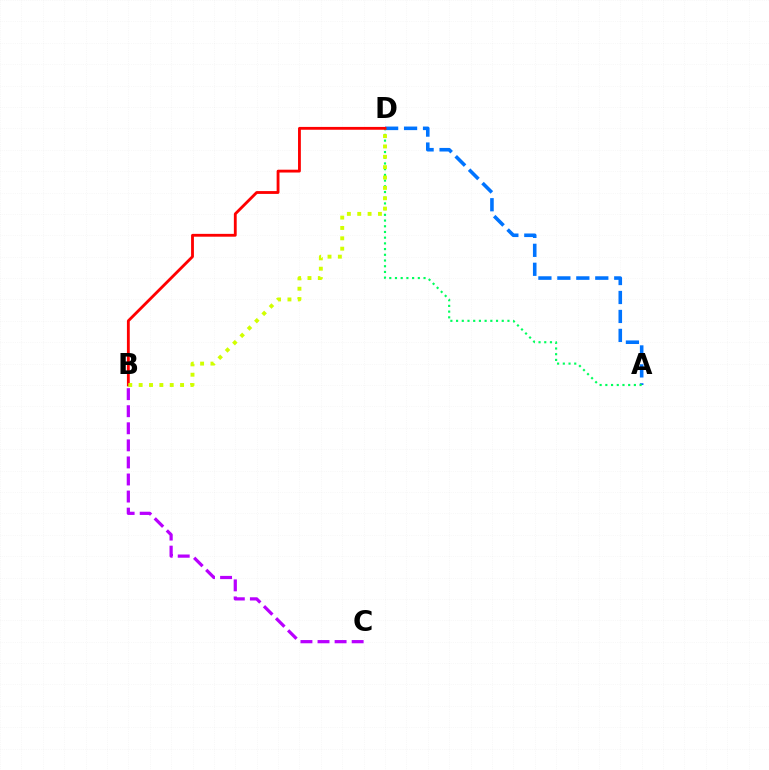{('A', 'D'): [{'color': '#0074ff', 'line_style': 'dashed', 'thickness': 2.58}, {'color': '#00ff5c', 'line_style': 'dotted', 'thickness': 1.55}], ('B', 'C'): [{'color': '#b900ff', 'line_style': 'dashed', 'thickness': 2.32}], ('B', 'D'): [{'color': '#ff0000', 'line_style': 'solid', 'thickness': 2.04}, {'color': '#d1ff00', 'line_style': 'dotted', 'thickness': 2.81}]}